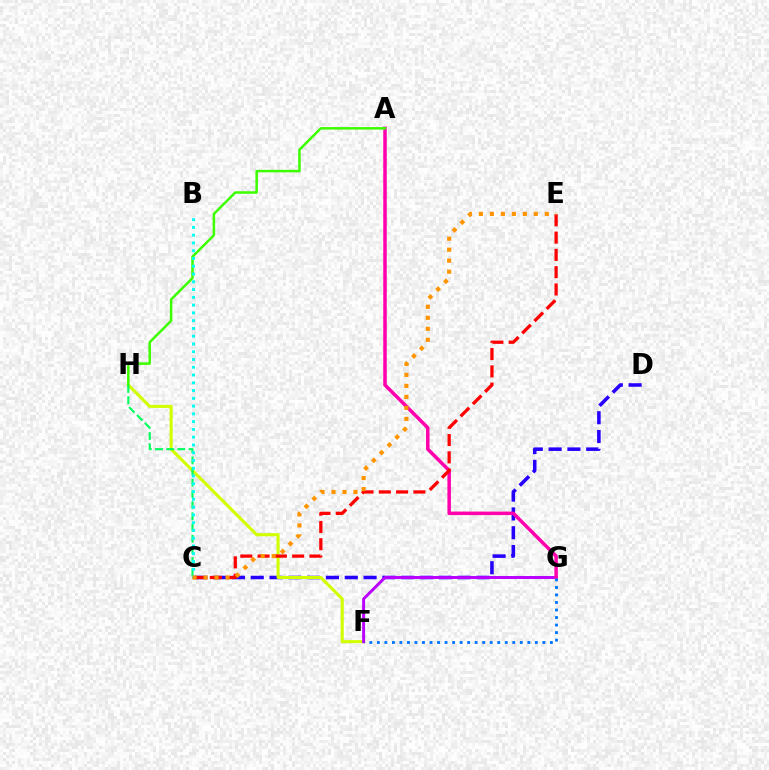{('C', 'D'): [{'color': '#2500ff', 'line_style': 'dashed', 'thickness': 2.55}], ('F', 'H'): [{'color': '#d1ff00', 'line_style': 'solid', 'thickness': 2.21}], ('F', 'G'): [{'color': '#b900ff', 'line_style': 'solid', 'thickness': 2.12}, {'color': '#0074ff', 'line_style': 'dotted', 'thickness': 2.04}], ('A', 'G'): [{'color': '#ff00ac', 'line_style': 'solid', 'thickness': 2.52}], ('C', 'E'): [{'color': '#ff0000', 'line_style': 'dashed', 'thickness': 2.35}, {'color': '#ff9400', 'line_style': 'dotted', 'thickness': 2.99}], ('A', 'H'): [{'color': '#3dff00', 'line_style': 'solid', 'thickness': 1.81}], ('C', 'H'): [{'color': '#00ff5c', 'line_style': 'dashed', 'thickness': 1.52}], ('B', 'C'): [{'color': '#00fff6', 'line_style': 'dotted', 'thickness': 2.11}]}